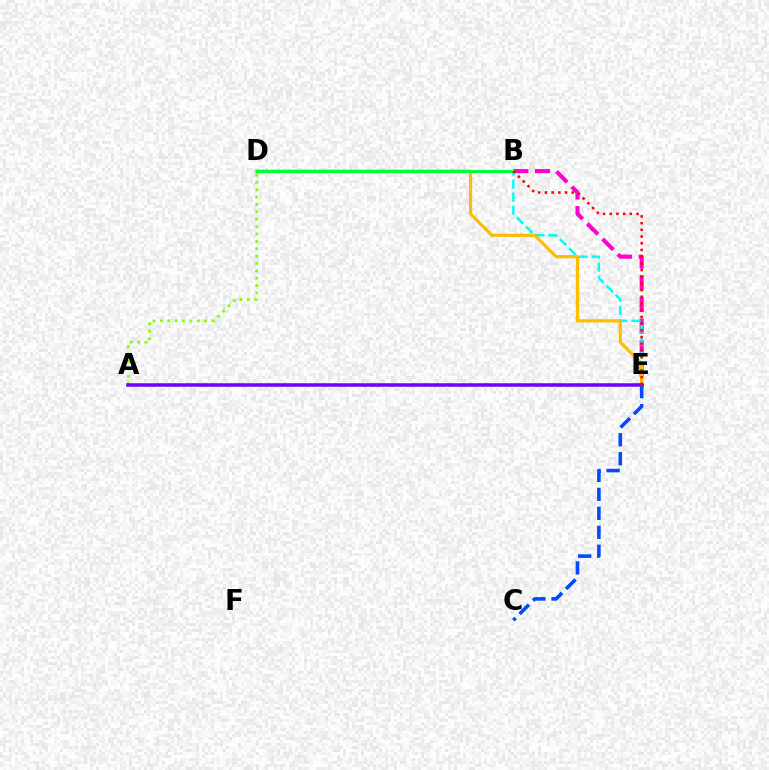{('B', 'E'): [{'color': '#ff00cf', 'line_style': 'dashed', 'thickness': 2.94}, {'color': '#00fff6', 'line_style': 'dashed', 'thickness': 1.77}, {'color': '#ff0000', 'line_style': 'dotted', 'thickness': 1.82}], ('A', 'D'): [{'color': '#84ff00', 'line_style': 'dotted', 'thickness': 2.0}], ('D', 'E'): [{'color': '#ffbd00', 'line_style': 'solid', 'thickness': 2.29}], ('A', 'E'): [{'color': '#7200ff', 'line_style': 'solid', 'thickness': 2.54}], ('B', 'D'): [{'color': '#00ff39', 'line_style': 'solid', 'thickness': 2.19}], ('C', 'E'): [{'color': '#004bff', 'line_style': 'dashed', 'thickness': 2.58}]}